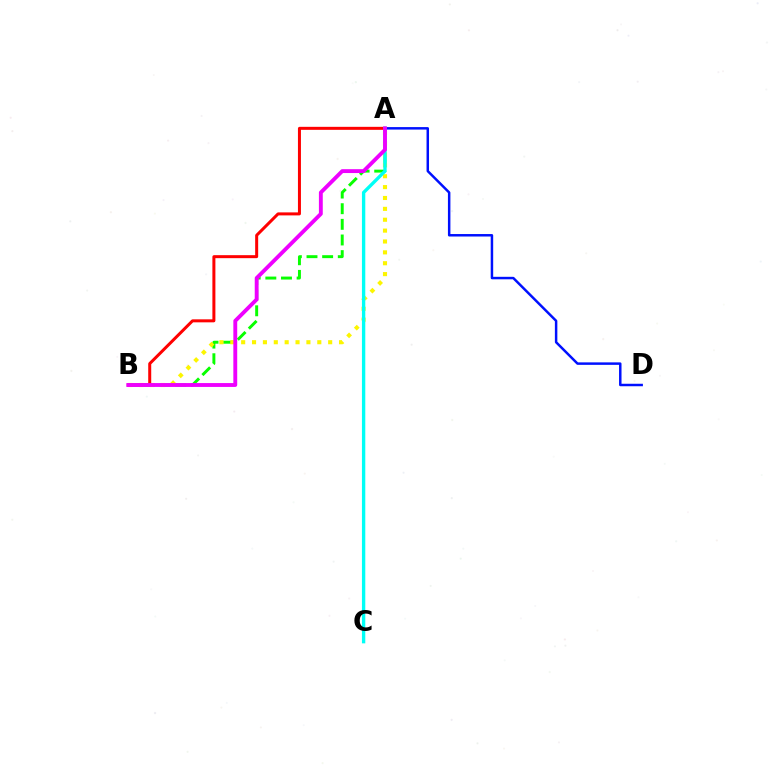{('A', 'B'): [{'color': '#08ff00', 'line_style': 'dashed', 'thickness': 2.12}, {'color': '#fcf500', 'line_style': 'dotted', 'thickness': 2.95}, {'color': '#ff0000', 'line_style': 'solid', 'thickness': 2.16}, {'color': '#ee00ff', 'line_style': 'solid', 'thickness': 2.78}], ('A', 'D'): [{'color': '#0010ff', 'line_style': 'solid', 'thickness': 1.78}], ('A', 'C'): [{'color': '#00fff6', 'line_style': 'solid', 'thickness': 2.42}]}